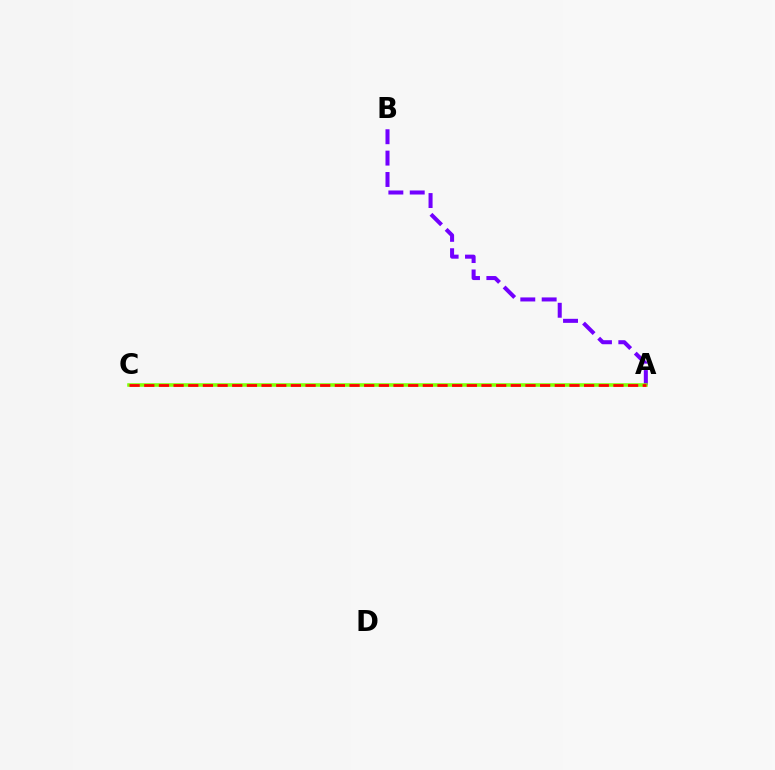{('A', 'C'): [{'color': '#00fff6', 'line_style': 'solid', 'thickness': 1.71}, {'color': '#84ff00', 'line_style': 'solid', 'thickness': 2.52}, {'color': '#ff0000', 'line_style': 'dashed', 'thickness': 1.99}], ('A', 'B'): [{'color': '#7200ff', 'line_style': 'dashed', 'thickness': 2.9}]}